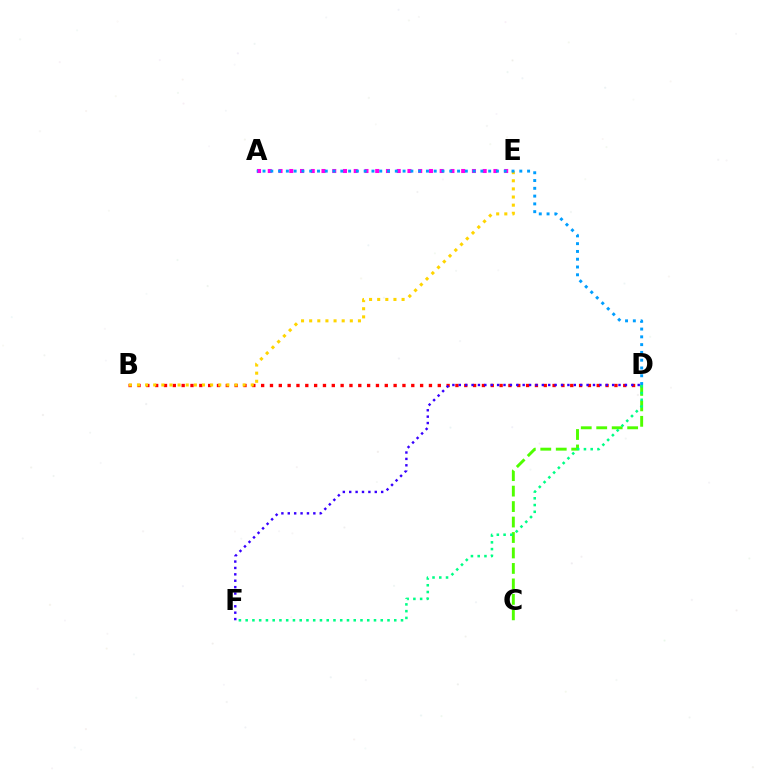{('C', 'D'): [{'color': '#4fff00', 'line_style': 'dashed', 'thickness': 2.1}], ('B', 'D'): [{'color': '#ff0000', 'line_style': 'dotted', 'thickness': 2.4}], ('B', 'E'): [{'color': '#ffd500', 'line_style': 'dotted', 'thickness': 2.21}], ('A', 'E'): [{'color': '#ff00ed', 'line_style': 'dotted', 'thickness': 2.92}], ('D', 'F'): [{'color': '#3700ff', 'line_style': 'dotted', 'thickness': 1.74}, {'color': '#00ff86', 'line_style': 'dotted', 'thickness': 1.84}], ('A', 'D'): [{'color': '#009eff', 'line_style': 'dotted', 'thickness': 2.11}]}